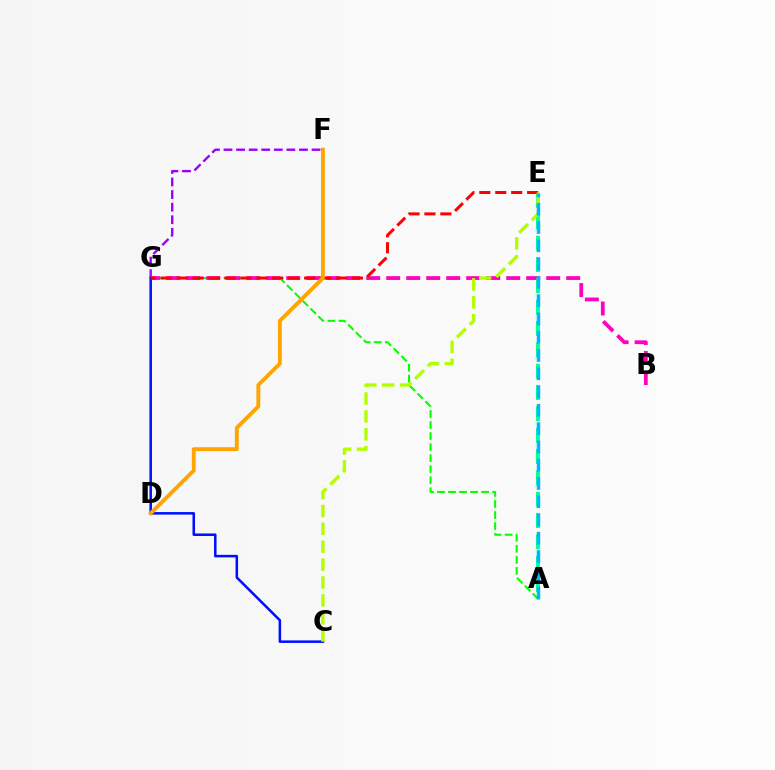{('A', 'G'): [{'color': '#08ff00', 'line_style': 'dashed', 'thickness': 1.5}], ('F', 'G'): [{'color': '#9b00ff', 'line_style': 'dashed', 'thickness': 1.71}], ('B', 'G'): [{'color': '#ff00bd', 'line_style': 'dashed', 'thickness': 2.72}], ('C', 'G'): [{'color': '#0010ff', 'line_style': 'solid', 'thickness': 1.83}], ('A', 'E'): [{'color': '#00ff9d', 'line_style': 'dashed', 'thickness': 2.9}, {'color': '#00b5ff', 'line_style': 'dashed', 'thickness': 2.48}], ('E', 'G'): [{'color': '#ff0000', 'line_style': 'dashed', 'thickness': 2.16}], ('C', 'E'): [{'color': '#b3ff00', 'line_style': 'dashed', 'thickness': 2.43}], ('D', 'F'): [{'color': '#ffa500', 'line_style': 'solid', 'thickness': 2.8}]}